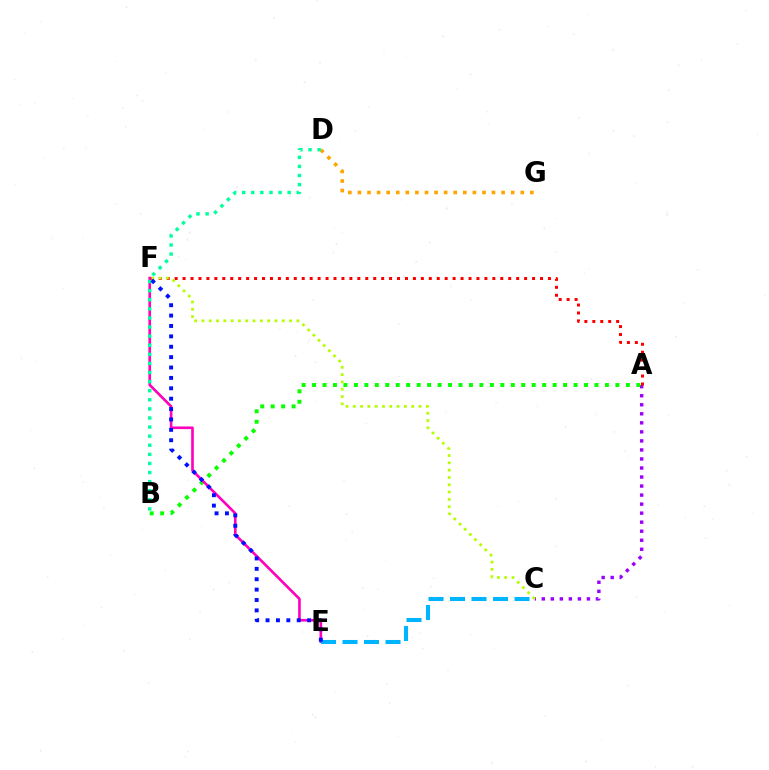{('A', 'C'): [{'color': '#9b00ff', 'line_style': 'dotted', 'thickness': 2.45}], ('A', 'F'): [{'color': '#ff0000', 'line_style': 'dotted', 'thickness': 2.16}], ('A', 'B'): [{'color': '#08ff00', 'line_style': 'dotted', 'thickness': 2.84}], ('C', 'F'): [{'color': '#b3ff00', 'line_style': 'dotted', 'thickness': 1.98}], ('E', 'F'): [{'color': '#ff00bd', 'line_style': 'solid', 'thickness': 1.9}, {'color': '#0010ff', 'line_style': 'dotted', 'thickness': 2.82}], ('D', 'G'): [{'color': '#ffa500', 'line_style': 'dotted', 'thickness': 2.6}], ('C', 'E'): [{'color': '#00b5ff', 'line_style': 'dashed', 'thickness': 2.92}], ('B', 'D'): [{'color': '#00ff9d', 'line_style': 'dotted', 'thickness': 2.47}]}